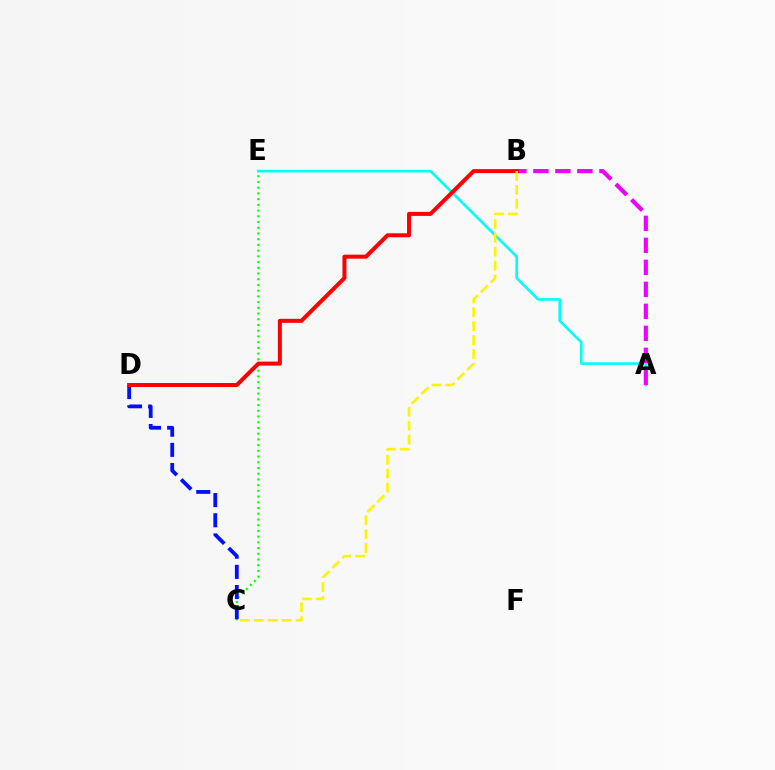{('C', 'E'): [{'color': '#08ff00', 'line_style': 'dotted', 'thickness': 1.55}], ('A', 'E'): [{'color': '#00fff6', 'line_style': 'solid', 'thickness': 1.89}], ('A', 'B'): [{'color': '#ee00ff', 'line_style': 'dashed', 'thickness': 2.99}], ('C', 'D'): [{'color': '#0010ff', 'line_style': 'dashed', 'thickness': 2.74}], ('B', 'D'): [{'color': '#ff0000', 'line_style': 'solid', 'thickness': 2.89}], ('B', 'C'): [{'color': '#fcf500', 'line_style': 'dashed', 'thickness': 1.89}]}